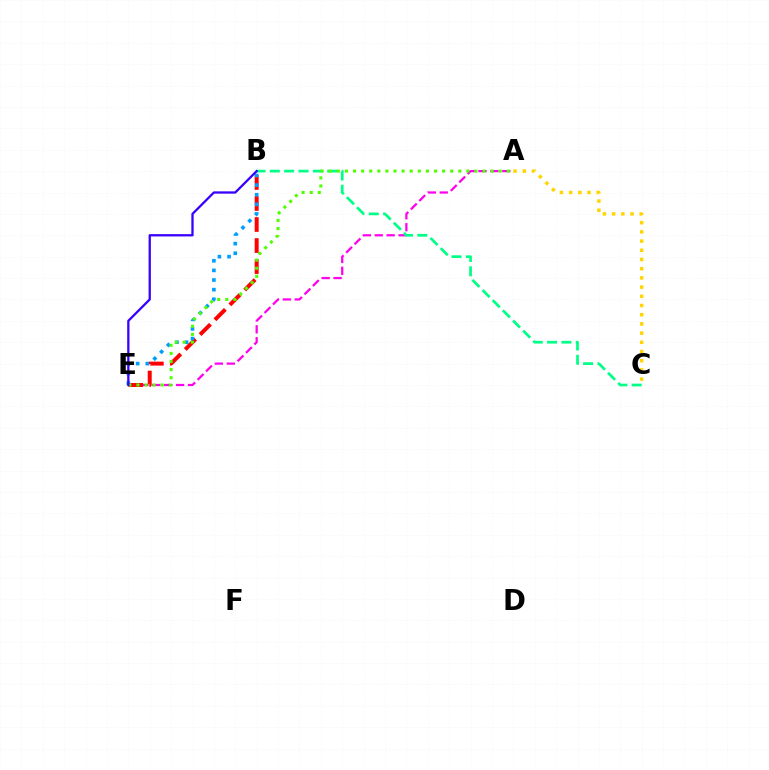{('A', 'E'): [{'color': '#ff00ed', 'line_style': 'dashed', 'thickness': 1.62}, {'color': '#4fff00', 'line_style': 'dotted', 'thickness': 2.2}], ('B', 'E'): [{'color': '#ff0000', 'line_style': 'dashed', 'thickness': 2.86}, {'color': '#009eff', 'line_style': 'dotted', 'thickness': 2.62}, {'color': '#3700ff', 'line_style': 'solid', 'thickness': 1.64}], ('B', 'C'): [{'color': '#00ff86', 'line_style': 'dashed', 'thickness': 1.95}], ('A', 'C'): [{'color': '#ffd500', 'line_style': 'dotted', 'thickness': 2.5}]}